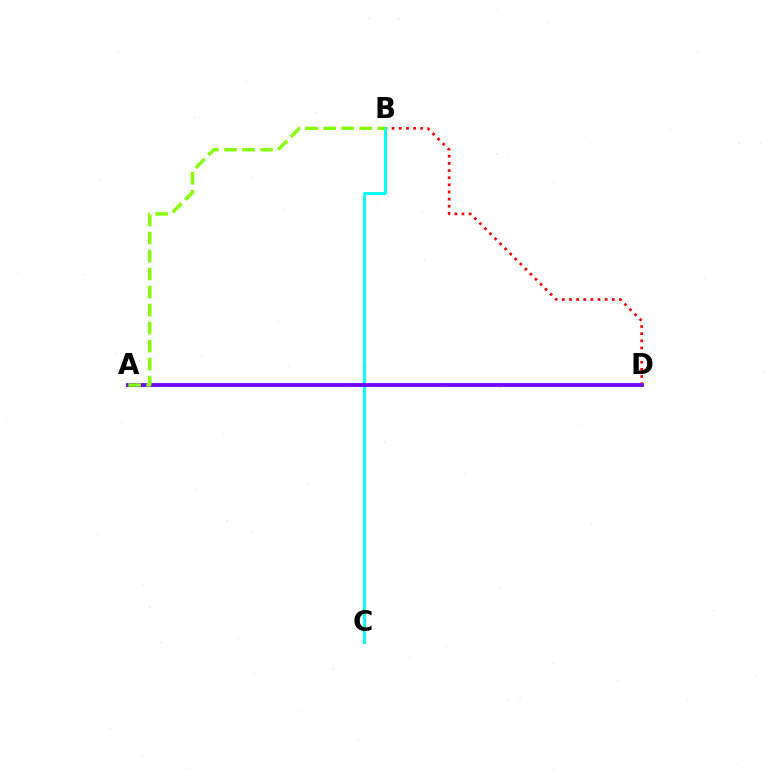{('B', 'D'): [{'color': '#ff0000', 'line_style': 'dotted', 'thickness': 1.94}], ('B', 'C'): [{'color': '#00fff6', 'line_style': 'solid', 'thickness': 2.06}], ('A', 'D'): [{'color': '#7200ff', 'line_style': 'solid', 'thickness': 2.74}], ('A', 'B'): [{'color': '#84ff00', 'line_style': 'dashed', 'thickness': 2.45}]}